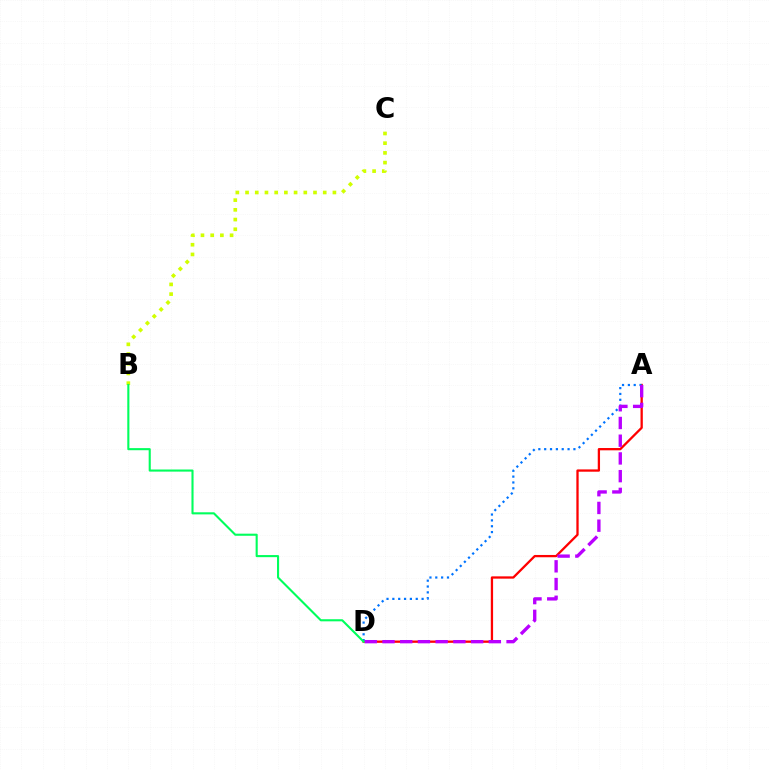{('B', 'C'): [{'color': '#d1ff00', 'line_style': 'dotted', 'thickness': 2.64}], ('A', 'D'): [{'color': '#ff0000', 'line_style': 'solid', 'thickness': 1.65}, {'color': '#0074ff', 'line_style': 'dotted', 'thickness': 1.59}, {'color': '#b900ff', 'line_style': 'dashed', 'thickness': 2.41}], ('B', 'D'): [{'color': '#00ff5c', 'line_style': 'solid', 'thickness': 1.51}]}